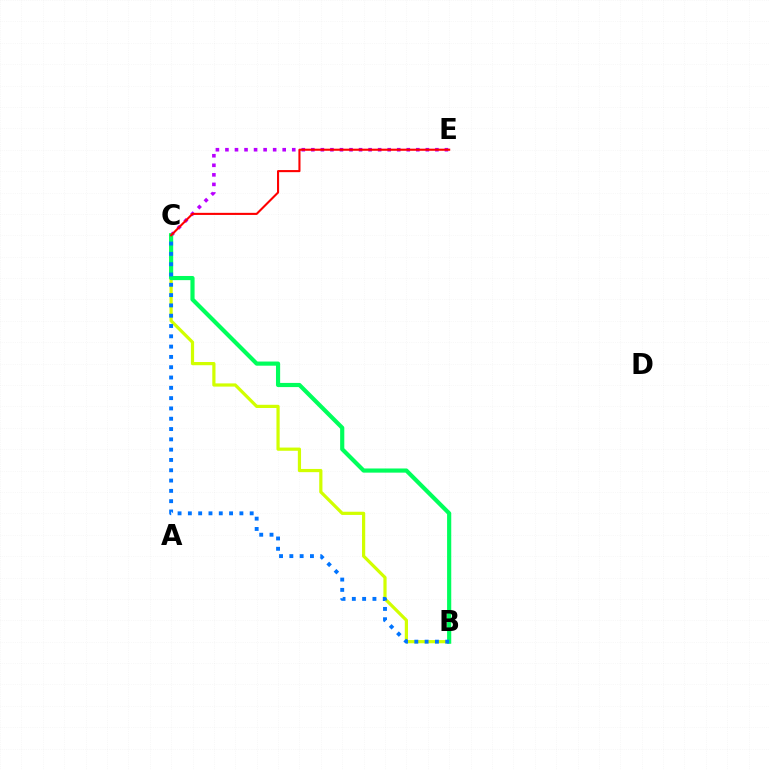{('C', 'E'): [{'color': '#b900ff', 'line_style': 'dotted', 'thickness': 2.59}, {'color': '#ff0000', 'line_style': 'solid', 'thickness': 1.51}], ('B', 'C'): [{'color': '#d1ff00', 'line_style': 'solid', 'thickness': 2.31}, {'color': '#00ff5c', 'line_style': 'solid', 'thickness': 3.0}, {'color': '#0074ff', 'line_style': 'dotted', 'thickness': 2.8}]}